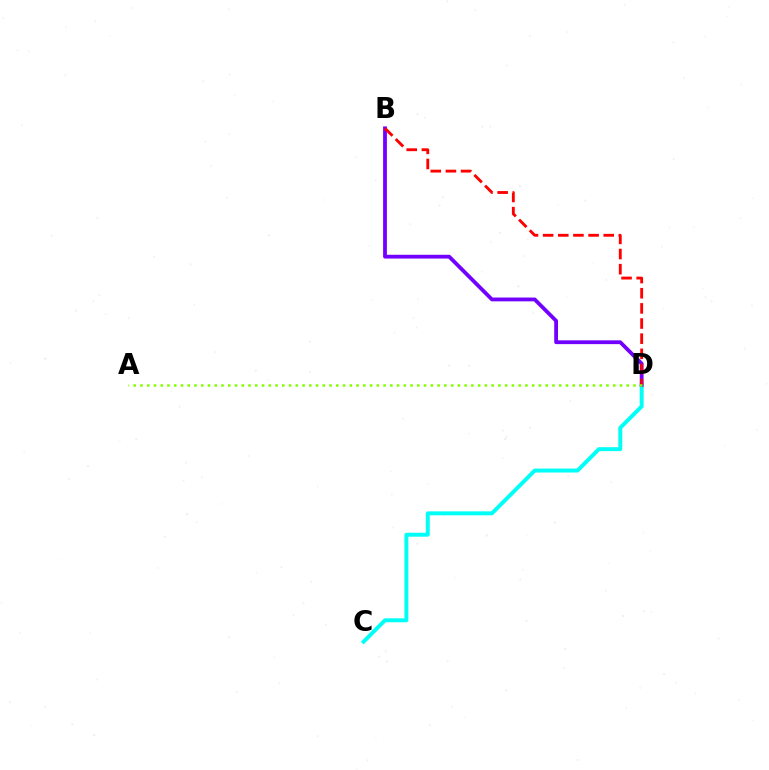{('C', 'D'): [{'color': '#00fff6', 'line_style': 'solid', 'thickness': 2.84}], ('B', 'D'): [{'color': '#7200ff', 'line_style': 'solid', 'thickness': 2.73}, {'color': '#ff0000', 'line_style': 'dashed', 'thickness': 2.06}], ('A', 'D'): [{'color': '#84ff00', 'line_style': 'dotted', 'thickness': 1.84}]}